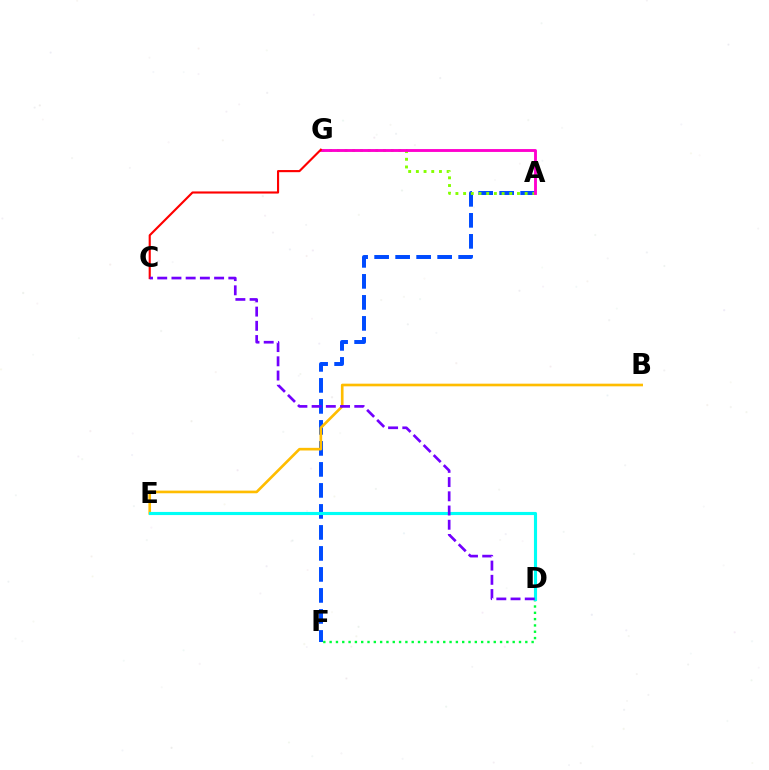{('A', 'F'): [{'color': '#004bff', 'line_style': 'dashed', 'thickness': 2.85}], ('A', 'G'): [{'color': '#84ff00', 'line_style': 'dotted', 'thickness': 2.09}, {'color': '#ff00cf', 'line_style': 'solid', 'thickness': 2.07}], ('D', 'F'): [{'color': '#00ff39', 'line_style': 'dotted', 'thickness': 1.71}], ('B', 'E'): [{'color': '#ffbd00', 'line_style': 'solid', 'thickness': 1.9}], ('C', 'G'): [{'color': '#ff0000', 'line_style': 'solid', 'thickness': 1.54}], ('D', 'E'): [{'color': '#00fff6', 'line_style': 'solid', 'thickness': 2.25}], ('C', 'D'): [{'color': '#7200ff', 'line_style': 'dashed', 'thickness': 1.93}]}